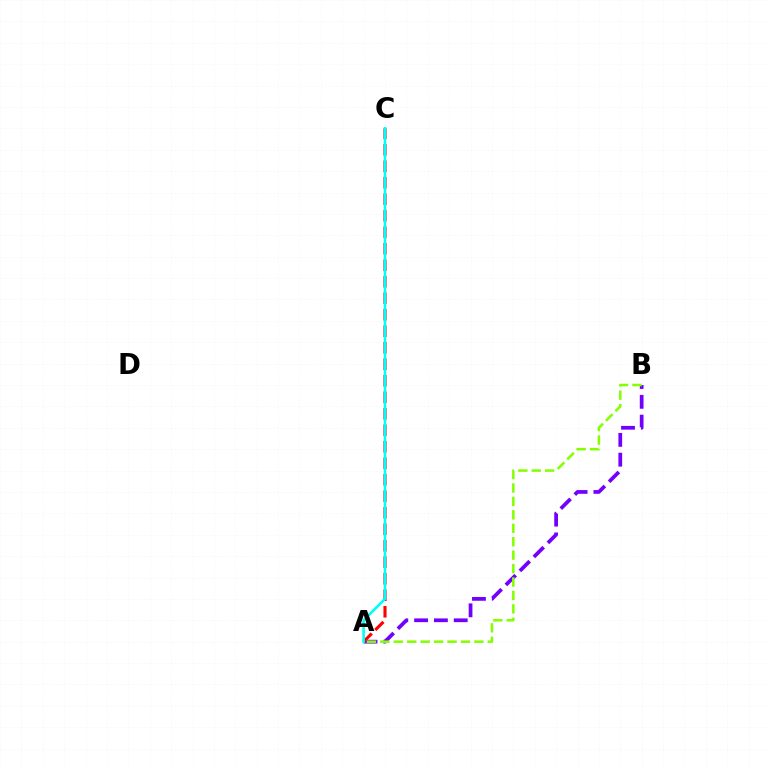{('A', 'B'): [{'color': '#7200ff', 'line_style': 'dashed', 'thickness': 2.69}, {'color': '#84ff00', 'line_style': 'dashed', 'thickness': 1.83}], ('A', 'C'): [{'color': '#ff0000', 'line_style': 'dashed', 'thickness': 2.24}, {'color': '#00fff6', 'line_style': 'solid', 'thickness': 1.88}]}